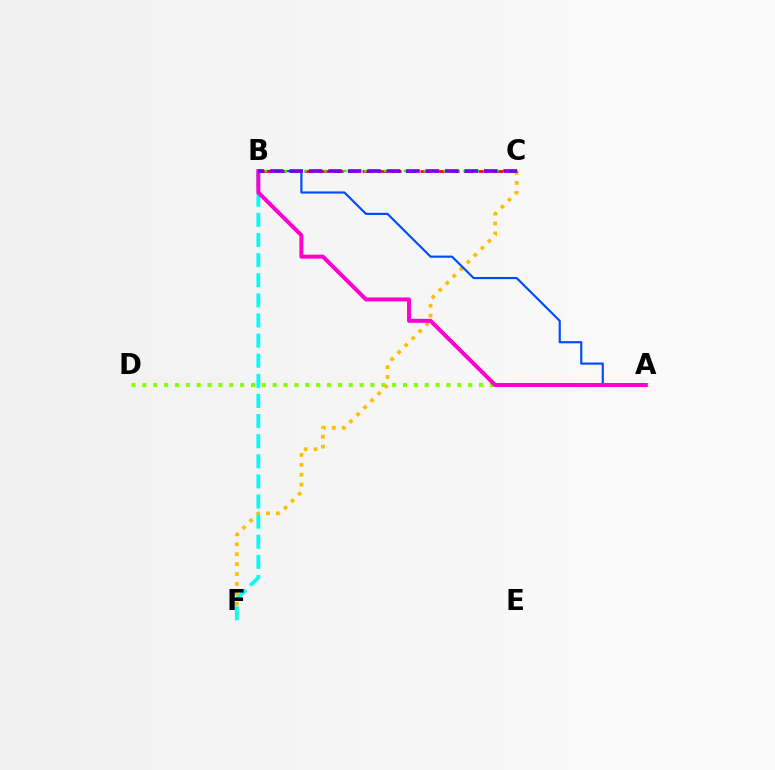{('A', 'D'): [{'color': '#84ff00', 'line_style': 'dotted', 'thickness': 2.95}], ('C', 'F'): [{'color': '#ffbd00', 'line_style': 'dotted', 'thickness': 2.69}], ('A', 'B'): [{'color': '#004bff', 'line_style': 'solid', 'thickness': 1.55}, {'color': '#ff00cf', 'line_style': 'solid', 'thickness': 2.88}], ('B', 'C'): [{'color': '#ff0000', 'line_style': 'dashed', 'thickness': 1.97}, {'color': '#00ff39', 'line_style': 'dotted', 'thickness': 1.8}, {'color': '#7200ff', 'line_style': 'dashed', 'thickness': 2.64}], ('B', 'F'): [{'color': '#00fff6', 'line_style': 'dashed', 'thickness': 2.73}]}